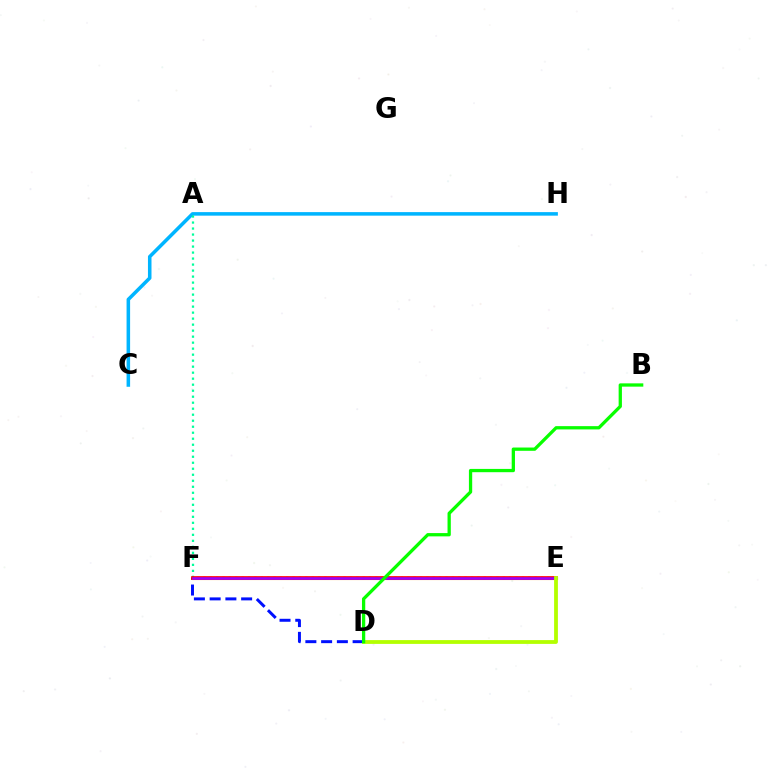{('D', 'F'): [{'color': '#0010ff', 'line_style': 'dashed', 'thickness': 2.14}], ('E', 'F'): [{'color': '#ffa500', 'line_style': 'solid', 'thickness': 2.26}, {'color': '#ff00bd', 'line_style': 'dotted', 'thickness': 1.73}, {'color': '#ff0000', 'line_style': 'solid', 'thickness': 2.65}, {'color': '#9b00ff', 'line_style': 'solid', 'thickness': 1.87}], ('C', 'H'): [{'color': '#00b5ff', 'line_style': 'solid', 'thickness': 2.55}], ('A', 'F'): [{'color': '#00ff9d', 'line_style': 'dotted', 'thickness': 1.63}], ('D', 'E'): [{'color': '#b3ff00', 'line_style': 'solid', 'thickness': 2.73}], ('B', 'D'): [{'color': '#08ff00', 'line_style': 'solid', 'thickness': 2.36}]}